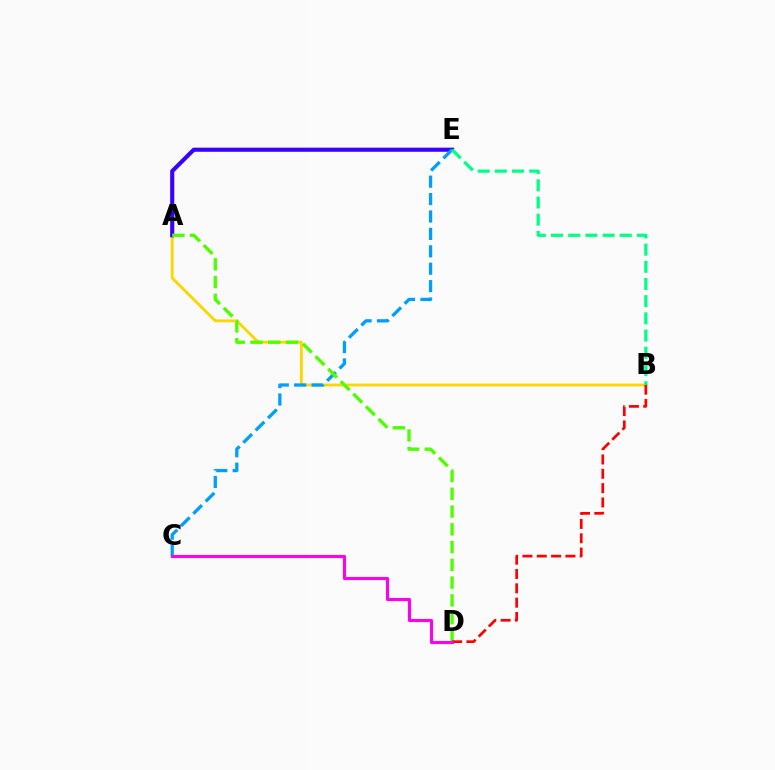{('A', 'B'): [{'color': '#ffd500', 'line_style': 'solid', 'thickness': 2.04}], ('A', 'E'): [{'color': '#3700ff', 'line_style': 'solid', 'thickness': 2.95}], ('C', 'E'): [{'color': '#009eff', 'line_style': 'dashed', 'thickness': 2.37}], ('A', 'D'): [{'color': '#4fff00', 'line_style': 'dashed', 'thickness': 2.41}], ('B', 'D'): [{'color': '#ff0000', 'line_style': 'dashed', 'thickness': 1.95}], ('B', 'E'): [{'color': '#00ff86', 'line_style': 'dashed', 'thickness': 2.34}], ('C', 'D'): [{'color': '#ff00ed', 'line_style': 'solid', 'thickness': 2.23}]}